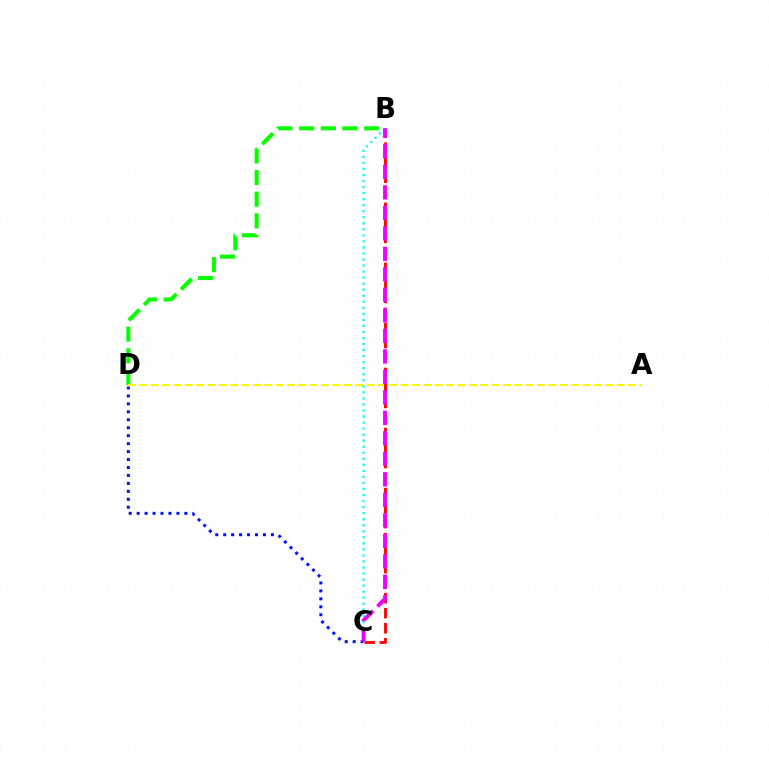{('B', 'D'): [{'color': '#08ff00', 'line_style': 'dashed', 'thickness': 2.94}], ('A', 'D'): [{'color': '#fcf500', 'line_style': 'dashed', 'thickness': 1.54}], ('B', 'C'): [{'color': '#ff0000', 'line_style': 'dashed', 'thickness': 2.04}, {'color': '#00fff6', 'line_style': 'dotted', 'thickness': 1.64}, {'color': '#ee00ff', 'line_style': 'dashed', 'thickness': 2.78}], ('C', 'D'): [{'color': '#0010ff', 'line_style': 'dotted', 'thickness': 2.16}]}